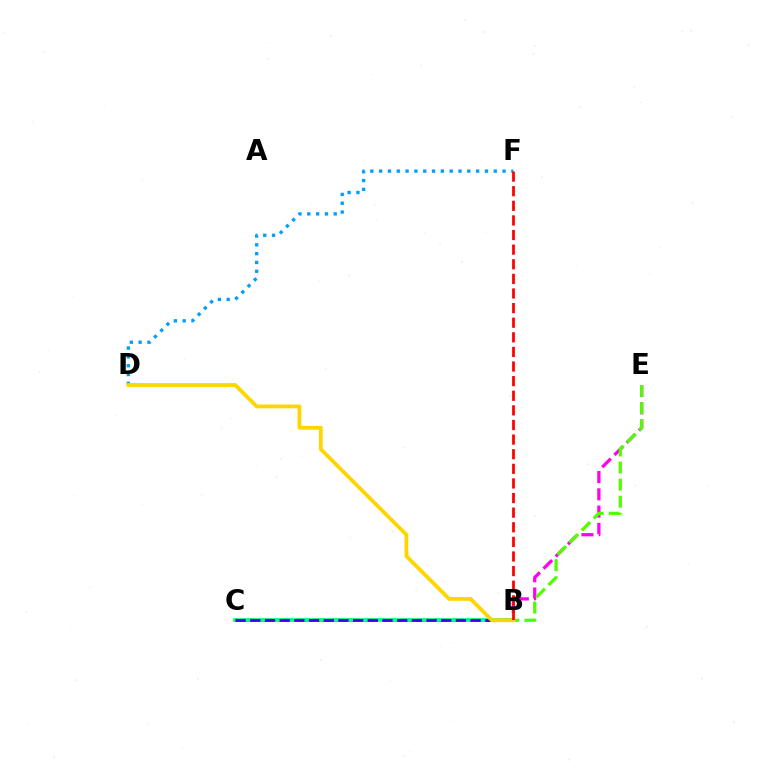{('C', 'E'): [{'color': '#ff00ed', 'line_style': 'dashed', 'thickness': 2.35}], ('B', 'C'): [{'color': '#00ff86', 'line_style': 'solid', 'thickness': 2.65}, {'color': '#3700ff', 'line_style': 'dashed', 'thickness': 2.0}], ('B', 'E'): [{'color': '#4fff00', 'line_style': 'dashed', 'thickness': 2.32}], ('D', 'F'): [{'color': '#009eff', 'line_style': 'dotted', 'thickness': 2.4}], ('B', 'D'): [{'color': '#ffd500', 'line_style': 'solid', 'thickness': 2.75}], ('B', 'F'): [{'color': '#ff0000', 'line_style': 'dashed', 'thickness': 1.98}]}